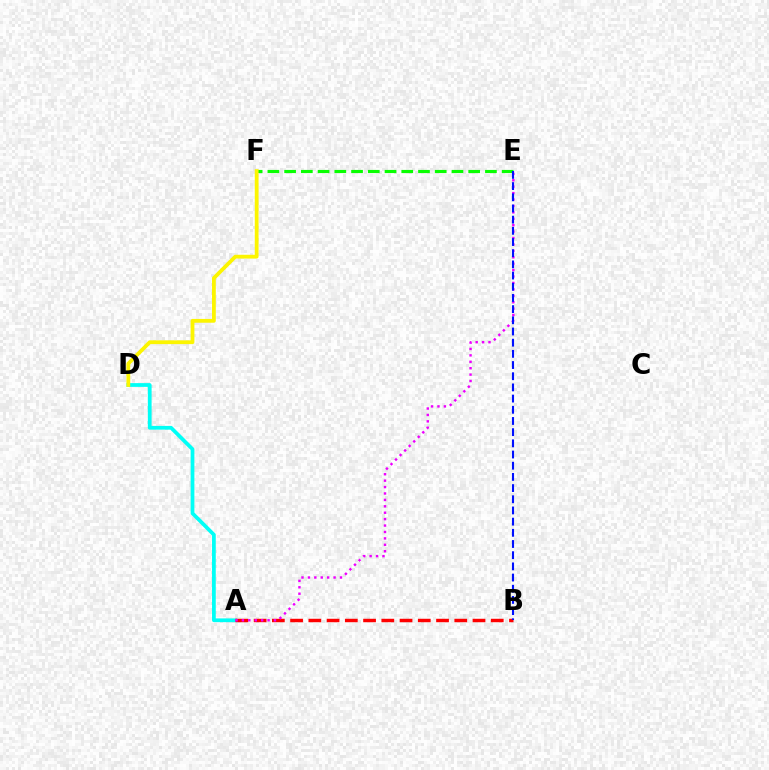{('A', 'D'): [{'color': '#00fff6', 'line_style': 'solid', 'thickness': 2.7}], ('A', 'B'): [{'color': '#ff0000', 'line_style': 'dashed', 'thickness': 2.48}], ('A', 'E'): [{'color': '#ee00ff', 'line_style': 'dotted', 'thickness': 1.74}], ('E', 'F'): [{'color': '#08ff00', 'line_style': 'dashed', 'thickness': 2.27}], ('B', 'E'): [{'color': '#0010ff', 'line_style': 'dashed', 'thickness': 1.52}], ('D', 'F'): [{'color': '#fcf500', 'line_style': 'solid', 'thickness': 2.73}]}